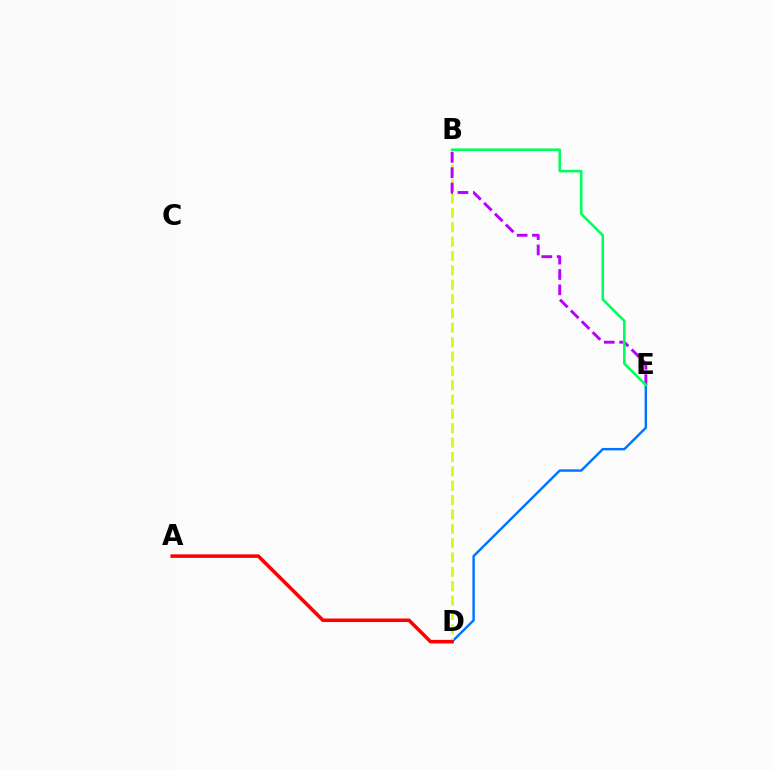{('D', 'E'): [{'color': '#0074ff', 'line_style': 'solid', 'thickness': 1.74}], ('B', 'D'): [{'color': '#d1ff00', 'line_style': 'dashed', 'thickness': 1.95}], ('A', 'D'): [{'color': '#ff0000', 'line_style': 'solid', 'thickness': 2.55}], ('B', 'E'): [{'color': '#b900ff', 'line_style': 'dashed', 'thickness': 2.09}, {'color': '#00ff5c', 'line_style': 'solid', 'thickness': 1.85}]}